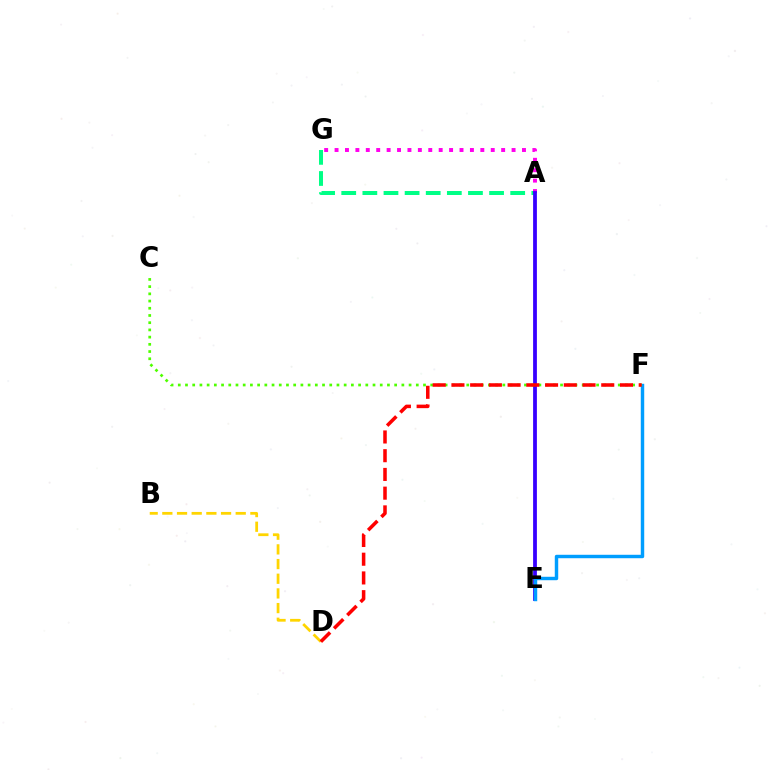{('A', 'G'): [{'color': '#00ff86', 'line_style': 'dashed', 'thickness': 2.87}, {'color': '#ff00ed', 'line_style': 'dotted', 'thickness': 2.83}], ('B', 'D'): [{'color': '#ffd500', 'line_style': 'dashed', 'thickness': 1.99}], ('A', 'E'): [{'color': '#3700ff', 'line_style': 'solid', 'thickness': 2.72}], ('E', 'F'): [{'color': '#009eff', 'line_style': 'solid', 'thickness': 2.47}], ('C', 'F'): [{'color': '#4fff00', 'line_style': 'dotted', 'thickness': 1.96}], ('D', 'F'): [{'color': '#ff0000', 'line_style': 'dashed', 'thickness': 2.54}]}